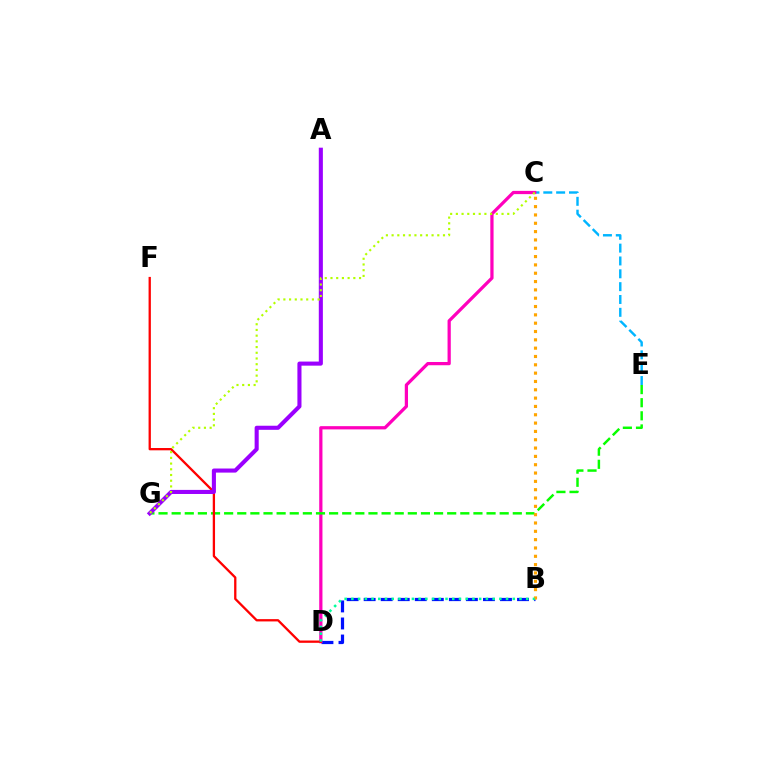{('B', 'D'): [{'color': '#0010ff', 'line_style': 'dashed', 'thickness': 2.31}, {'color': '#00ff9d', 'line_style': 'dotted', 'thickness': 1.83}], ('C', 'E'): [{'color': '#00b5ff', 'line_style': 'dashed', 'thickness': 1.74}], ('C', 'D'): [{'color': '#ff00bd', 'line_style': 'solid', 'thickness': 2.33}], ('E', 'G'): [{'color': '#08ff00', 'line_style': 'dashed', 'thickness': 1.78}], ('D', 'F'): [{'color': '#ff0000', 'line_style': 'solid', 'thickness': 1.65}], ('B', 'C'): [{'color': '#ffa500', 'line_style': 'dotted', 'thickness': 2.26}], ('A', 'G'): [{'color': '#9b00ff', 'line_style': 'solid', 'thickness': 2.94}], ('C', 'G'): [{'color': '#b3ff00', 'line_style': 'dotted', 'thickness': 1.55}]}